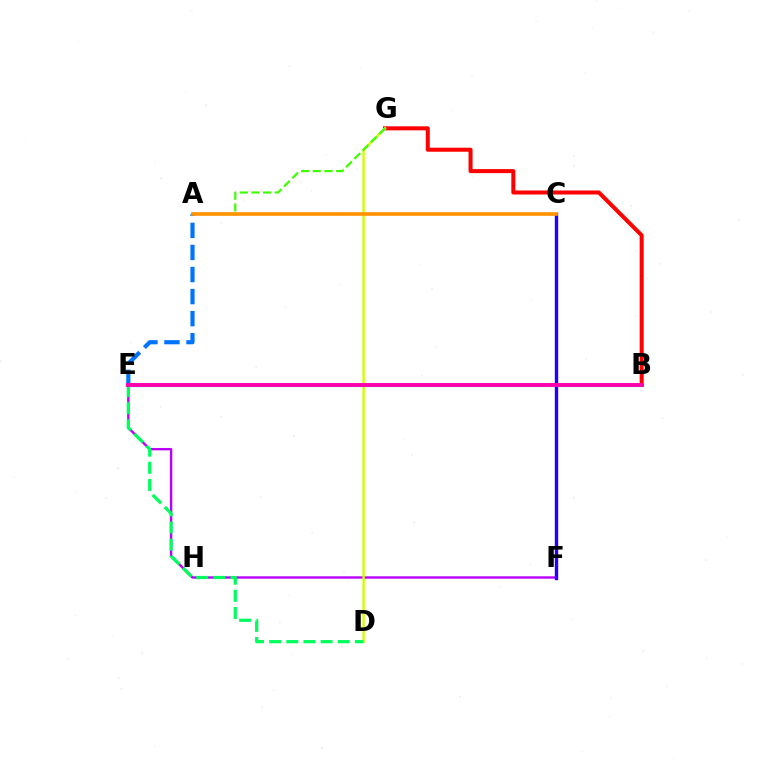{('E', 'F'): [{'color': '#b900ff', 'line_style': 'solid', 'thickness': 1.72}], ('B', 'G'): [{'color': '#ff0000', 'line_style': 'solid', 'thickness': 2.9}], ('D', 'G'): [{'color': '#d1ff00', 'line_style': 'solid', 'thickness': 1.71}], ('D', 'E'): [{'color': '#00ff5c', 'line_style': 'dashed', 'thickness': 2.33}], ('B', 'E'): [{'color': '#00fff6', 'line_style': 'solid', 'thickness': 2.33}, {'color': '#ff00ac', 'line_style': 'solid', 'thickness': 2.81}], ('C', 'F'): [{'color': '#2500ff', 'line_style': 'solid', 'thickness': 2.43}], ('A', 'E'): [{'color': '#0074ff', 'line_style': 'dashed', 'thickness': 3.0}], ('A', 'G'): [{'color': '#3dff00', 'line_style': 'dashed', 'thickness': 1.59}], ('A', 'C'): [{'color': '#ff9400', 'line_style': 'solid', 'thickness': 2.64}]}